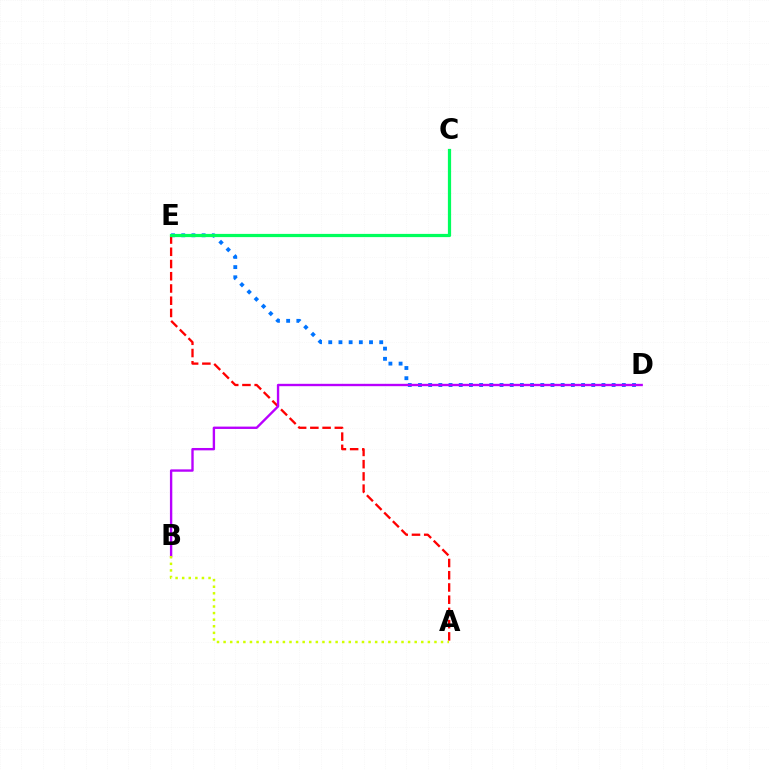{('D', 'E'): [{'color': '#0074ff', 'line_style': 'dotted', 'thickness': 2.77}], ('A', 'E'): [{'color': '#ff0000', 'line_style': 'dashed', 'thickness': 1.66}], ('C', 'E'): [{'color': '#00ff5c', 'line_style': 'solid', 'thickness': 2.31}], ('B', 'D'): [{'color': '#b900ff', 'line_style': 'solid', 'thickness': 1.71}], ('A', 'B'): [{'color': '#d1ff00', 'line_style': 'dotted', 'thickness': 1.79}]}